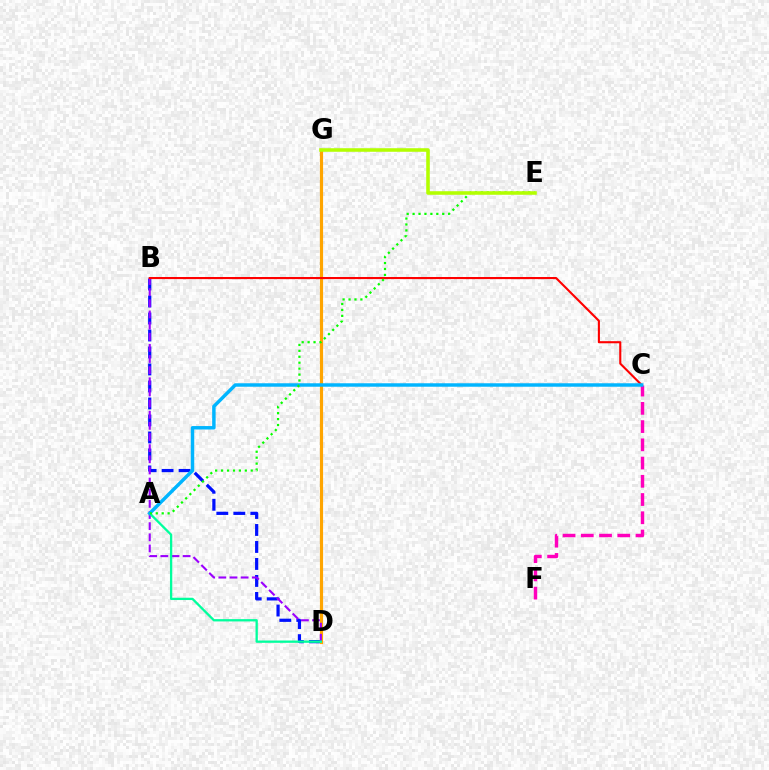{('B', 'D'): [{'color': '#0010ff', 'line_style': 'dashed', 'thickness': 2.31}, {'color': '#9b00ff', 'line_style': 'dashed', 'thickness': 1.51}], ('C', 'F'): [{'color': '#ff00bd', 'line_style': 'dashed', 'thickness': 2.48}], ('D', 'G'): [{'color': '#ffa500', 'line_style': 'solid', 'thickness': 2.28}], ('A', 'D'): [{'color': '#00ff9d', 'line_style': 'solid', 'thickness': 1.66}], ('B', 'C'): [{'color': '#ff0000', 'line_style': 'solid', 'thickness': 1.51}], ('A', 'C'): [{'color': '#00b5ff', 'line_style': 'solid', 'thickness': 2.49}], ('A', 'E'): [{'color': '#08ff00', 'line_style': 'dotted', 'thickness': 1.61}], ('E', 'G'): [{'color': '#b3ff00', 'line_style': 'solid', 'thickness': 2.56}]}